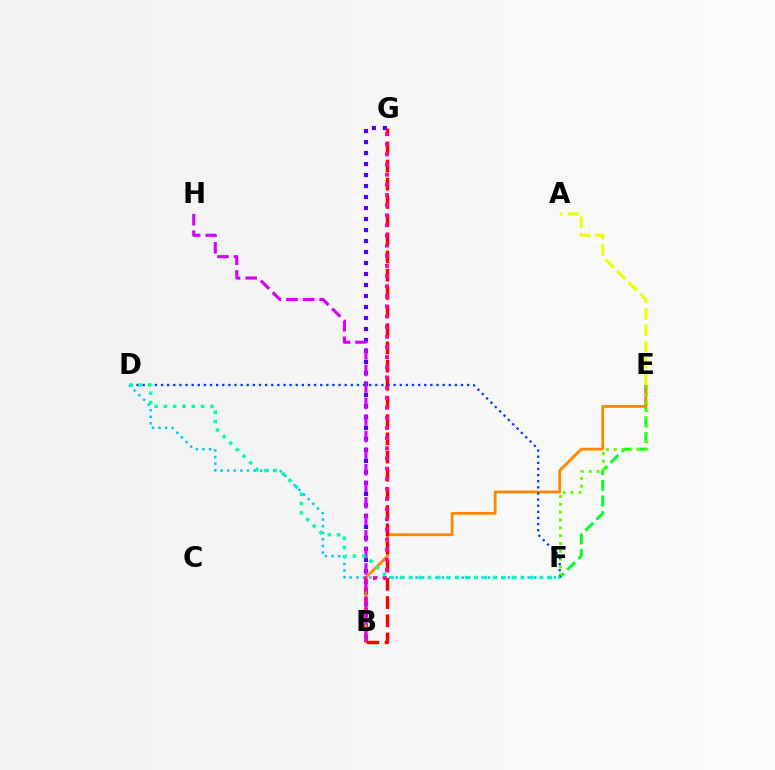{('E', 'F'): [{'color': '#00ff27', 'line_style': 'dashed', 'thickness': 2.13}, {'color': '#66ff00', 'line_style': 'dotted', 'thickness': 2.13}], ('B', 'G'): [{'color': '#4f00ff', 'line_style': 'dotted', 'thickness': 2.99}, {'color': '#ff0000', 'line_style': 'dashed', 'thickness': 2.47}, {'color': '#ff00a0', 'line_style': 'dotted', 'thickness': 2.75}], ('B', 'E'): [{'color': '#ff8800', 'line_style': 'solid', 'thickness': 2.03}], ('A', 'E'): [{'color': '#eeff00', 'line_style': 'dashed', 'thickness': 2.22}], ('B', 'H'): [{'color': '#d600ff', 'line_style': 'dashed', 'thickness': 2.25}], ('D', 'F'): [{'color': '#00c7ff', 'line_style': 'dotted', 'thickness': 1.79}, {'color': '#003fff', 'line_style': 'dotted', 'thickness': 1.66}, {'color': '#00ffaf', 'line_style': 'dotted', 'thickness': 2.53}]}